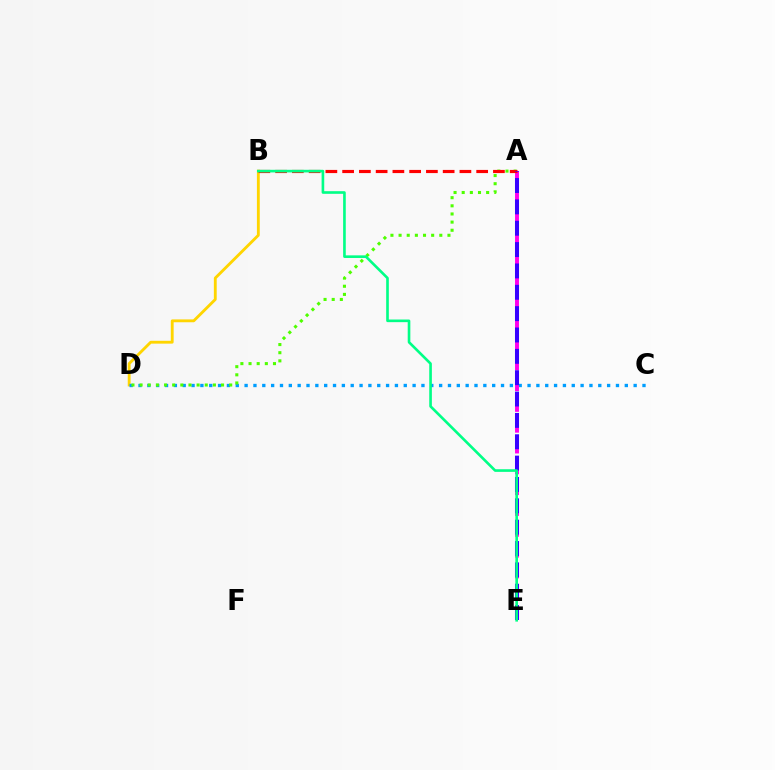{('B', 'D'): [{'color': '#ffd500', 'line_style': 'solid', 'thickness': 2.05}], ('C', 'D'): [{'color': '#009eff', 'line_style': 'dotted', 'thickness': 2.4}], ('A', 'D'): [{'color': '#4fff00', 'line_style': 'dotted', 'thickness': 2.21}], ('A', 'E'): [{'color': '#ff00ed', 'line_style': 'dashed', 'thickness': 2.83}, {'color': '#3700ff', 'line_style': 'dashed', 'thickness': 2.9}], ('A', 'B'): [{'color': '#ff0000', 'line_style': 'dashed', 'thickness': 2.28}], ('B', 'E'): [{'color': '#00ff86', 'line_style': 'solid', 'thickness': 1.89}]}